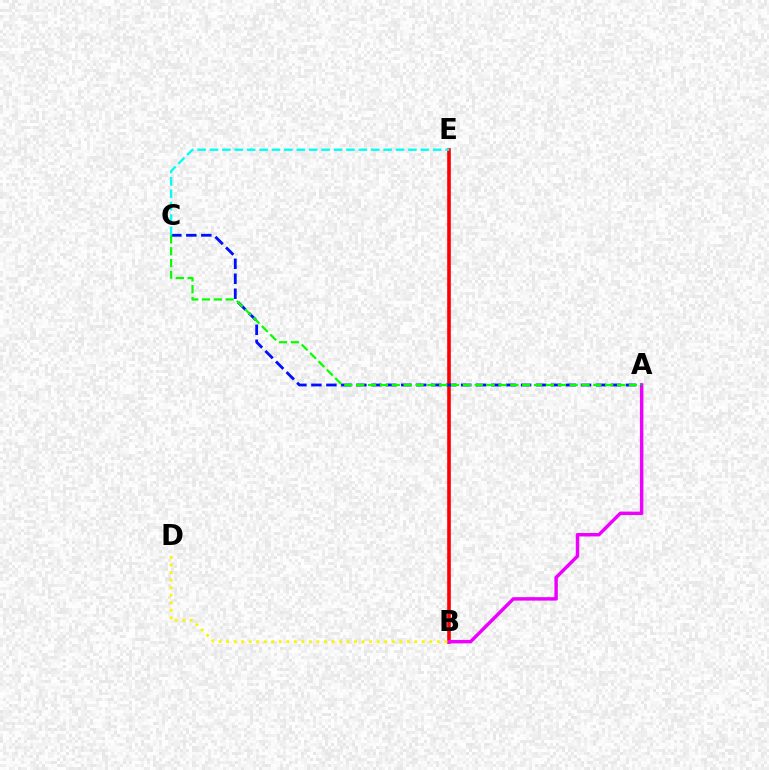{('B', 'E'): [{'color': '#ff0000', 'line_style': 'solid', 'thickness': 2.61}], ('A', 'B'): [{'color': '#ee00ff', 'line_style': 'solid', 'thickness': 2.48}], ('A', 'C'): [{'color': '#0010ff', 'line_style': 'dashed', 'thickness': 2.03}, {'color': '#08ff00', 'line_style': 'dashed', 'thickness': 1.61}], ('C', 'E'): [{'color': '#00fff6', 'line_style': 'dashed', 'thickness': 1.68}], ('B', 'D'): [{'color': '#fcf500', 'line_style': 'dotted', 'thickness': 2.05}]}